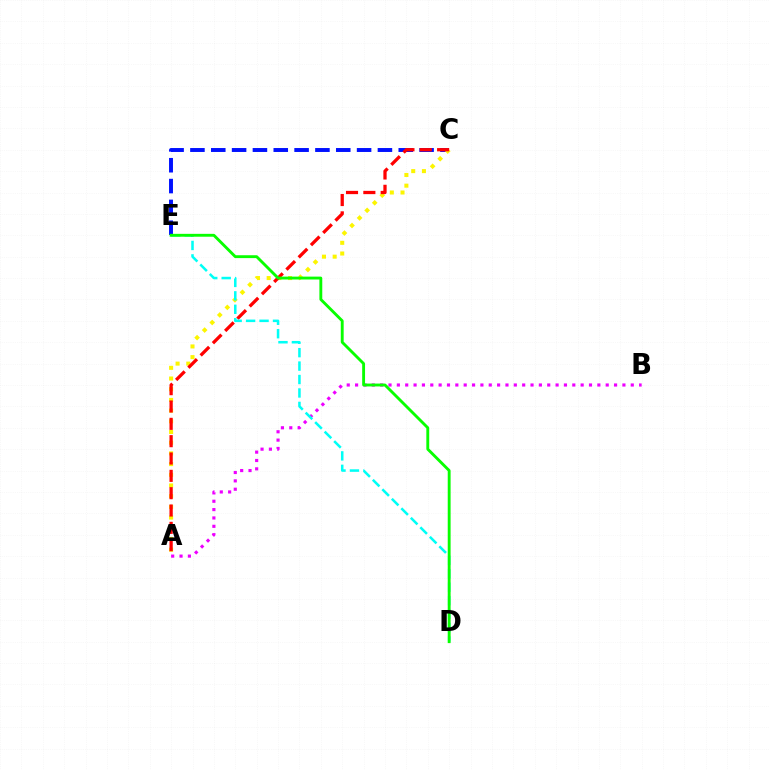{('C', 'E'): [{'color': '#0010ff', 'line_style': 'dashed', 'thickness': 2.83}], ('A', 'C'): [{'color': '#fcf500', 'line_style': 'dotted', 'thickness': 2.91}, {'color': '#ff0000', 'line_style': 'dashed', 'thickness': 2.35}], ('A', 'B'): [{'color': '#ee00ff', 'line_style': 'dotted', 'thickness': 2.27}], ('D', 'E'): [{'color': '#00fff6', 'line_style': 'dashed', 'thickness': 1.83}, {'color': '#08ff00', 'line_style': 'solid', 'thickness': 2.07}]}